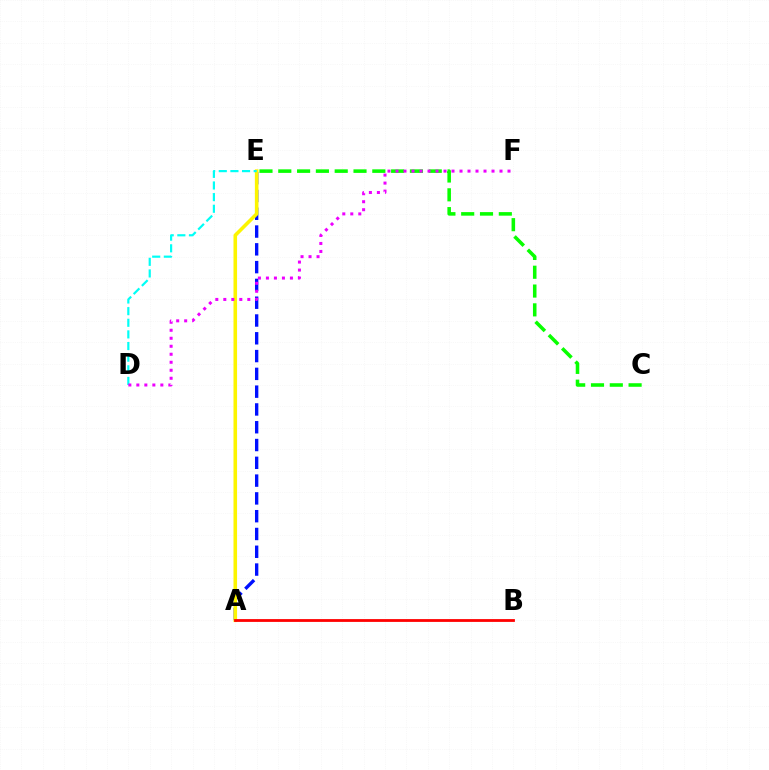{('A', 'E'): [{'color': '#0010ff', 'line_style': 'dashed', 'thickness': 2.42}, {'color': '#fcf500', 'line_style': 'solid', 'thickness': 2.57}], ('C', 'E'): [{'color': '#08ff00', 'line_style': 'dashed', 'thickness': 2.56}], ('D', 'E'): [{'color': '#00fff6', 'line_style': 'dashed', 'thickness': 1.58}], ('D', 'F'): [{'color': '#ee00ff', 'line_style': 'dotted', 'thickness': 2.17}], ('A', 'B'): [{'color': '#ff0000', 'line_style': 'solid', 'thickness': 2.01}]}